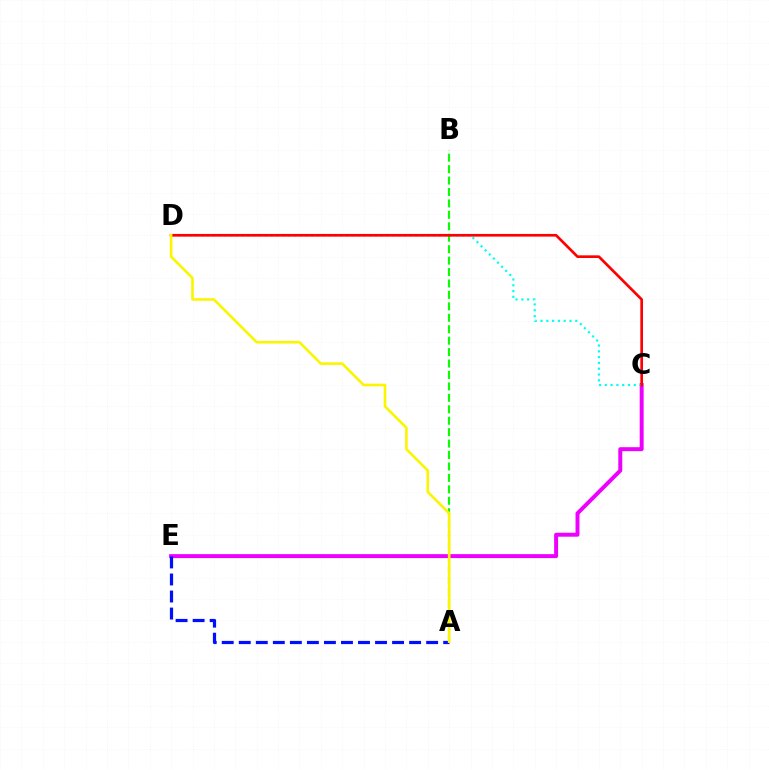{('C', 'E'): [{'color': '#ee00ff', 'line_style': 'solid', 'thickness': 2.85}], ('C', 'D'): [{'color': '#00fff6', 'line_style': 'dotted', 'thickness': 1.57}, {'color': '#ff0000', 'line_style': 'solid', 'thickness': 1.92}], ('A', 'B'): [{'color': '#08ff00', 'line_style': 'dashed', 'thickness': 1.55}], ('A', 'E'): [{'color': '#0010ff', 'line_style': 'dashed', 'thickness': 2.31}], ('A', 'D'): [{'color': '#fcf500', 'line_style': 'solid', 'thickness': 1.89}]}